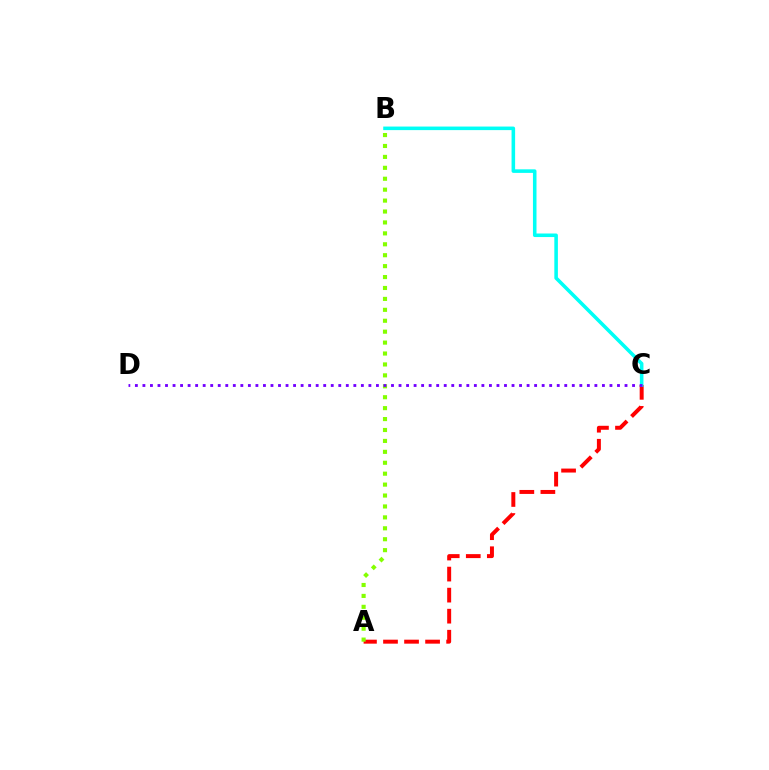{('A', 'C'): [{'color': '#ff0000', 'line_style': 'dashed', 'thickness': 2.86}], ('A', 'B'): [{'color': '#84ff00', 'line_style': 'dotted', 'thickness': 2.97}], ('B', 'C'): [{'color': '#00fff6', 'line_style': 'solid', 'thickness': 2.56}], ('C', 'D'): [{'color': '#7200ff', 'line_style': 'dotted', 'thickness': 2.05}]}